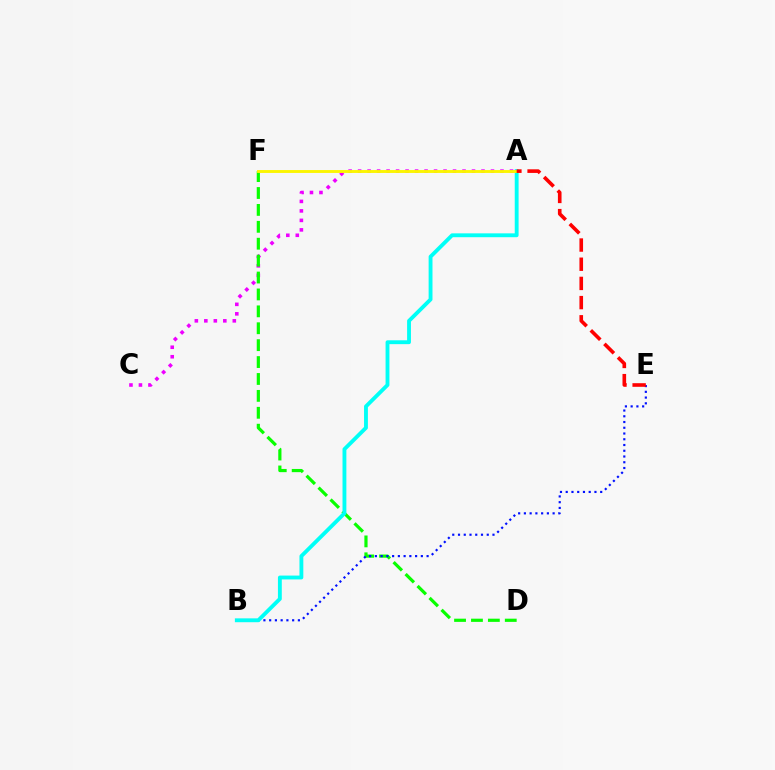{('A', 'C'): [{'color': '#ee00ff', 'line_style': 'dotted', 'thickness': 2.58}], ('D', 'F'): [{'color': '#08ff00', 'line_style': 'dashed', 'thickness': 2.3}], ('B', 'E'): [{'color': '#0010ff', 'line_style': 'dotted', 'thickness': 1.56}], ('A', 'B'): [{'color': '#00fff6', 'line_style': 'solid', 'thickness': 2.78}], ('A', 'F'): [{'color': '#fcf500', 'line_style': 'solid', 'thickness': 2.08}], ('A', 'E'): [{'color': '#ff0000', 'line_style': 'dashed', 'thickness': 2.61}]}